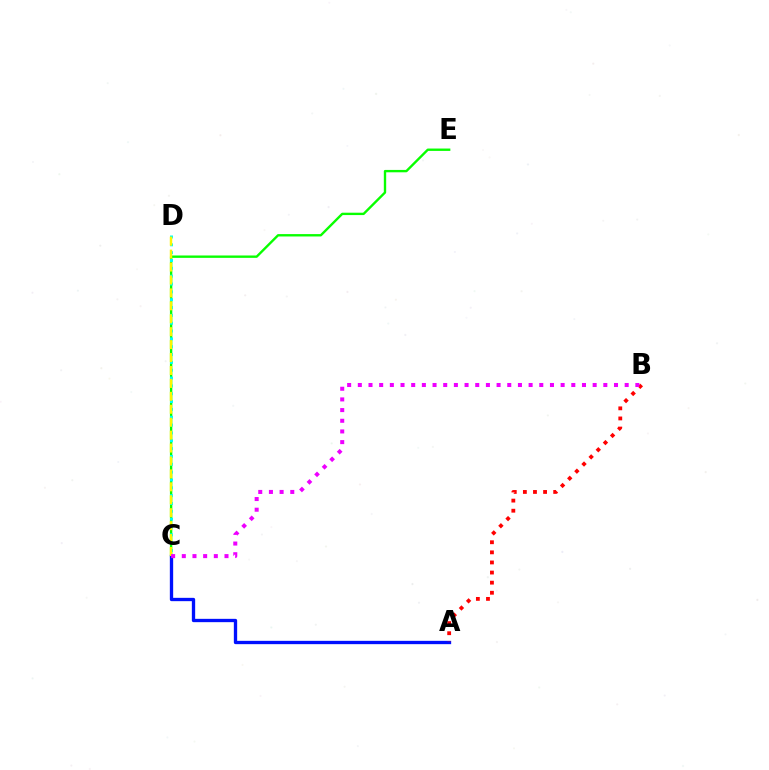{('C', 'E'): [{'color': '#08ff00', 'line_style': 'solid', 'thickness': 1.71}], ('A', 'C'): [{'color': '#0010ff', 'line_style': 'solid', 'thickness': 2.39}], ('A', 'B'): [{'color': '#ff0000', 'line_style': 'dotted', 'thickness': 2.74}], ('C', 'D'): [{'color': '#00fff6', 'line_style': 'dotted', 'thickness': 2.13}, {'color': '#fcf500', 'line_style': 'dashed', 'thickness': 1.76}], ('B', 'C'): [{'color': '#ee00ff', 'line_style': 'dotted', 'thickness': 2.9}]}